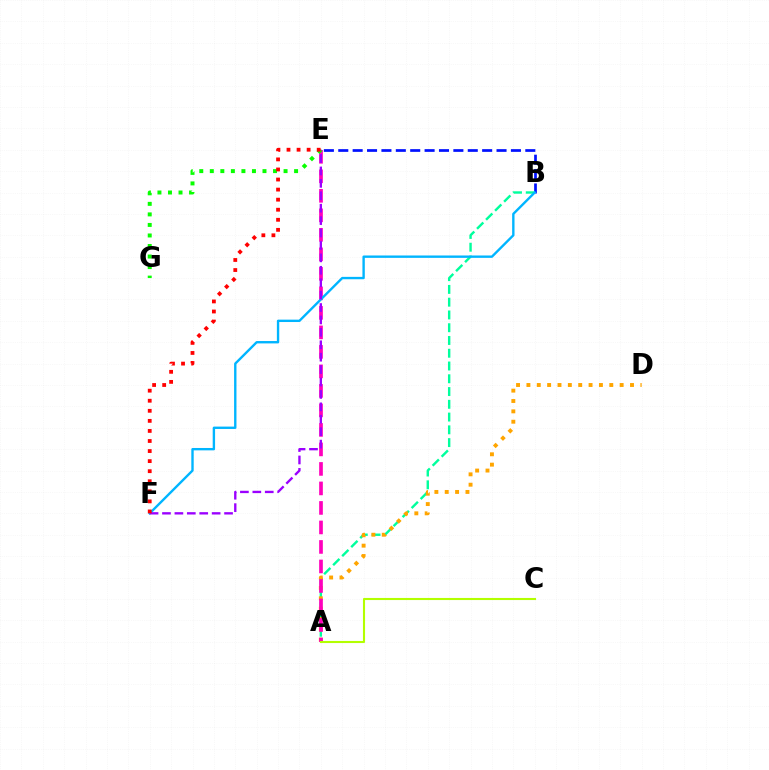{('B', 'E'): [{'color': '#0010ff', 'line_style': 'dashed', 'thickness': 1.95}], ('A', 'B'): [{'color': '#00ff9d', 'line_style': 'dashed', 'thickness': 1.73}], ('A', 'D'): [{'color': '#ffa500', 'line_style': 'dotted', 'thickness': 2.81}], ('A', 'E'): [{'color': '#ff00bd', 'line_style': 'dashed', 'thickness': 2.65}], ('B', 'F'): [{'color': '#00b5ff', 'line_style': 'solid', 'thickness': 1.71}], ('E', 'F'): [{'color': '#9b00ff', 'line_style': 'dashed', 'thickness': 1.69}, {'color': '#ff0000', 'line_style': 'dotted', 'thickness': 2.73}], ('E', 'G'): [{'color': '#08ff00', 'line_style': 'dotted', 'thickness': 2.86}], ('A', 'C'): [{'color': '#b3ff00', 'line_style': 'solid', 'thickness': 1.51}]}